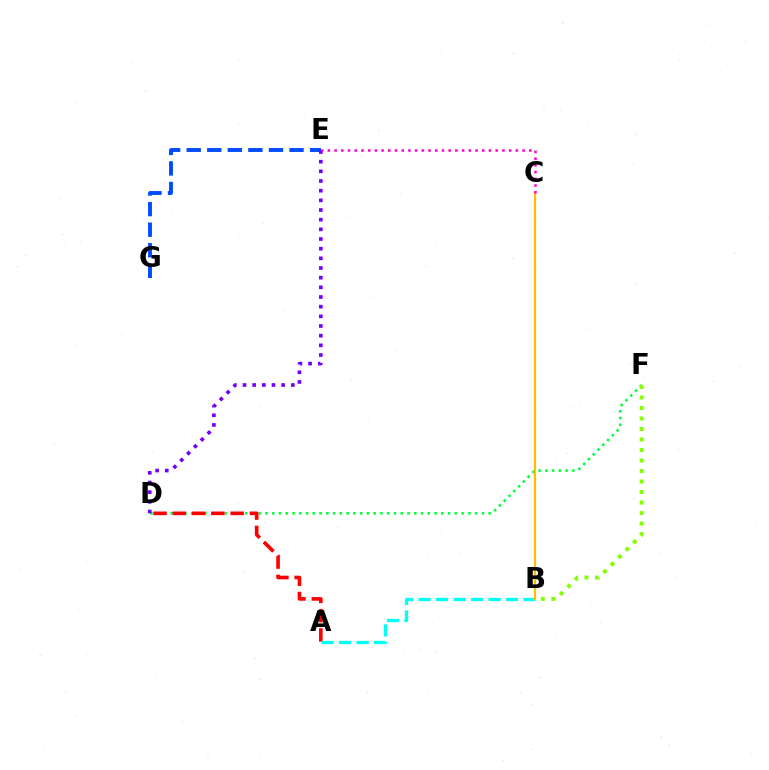{('D', 'F'): [{'color': '#00ff39', 'line_style': 'dotted', 'thickness': 1.84}], ('A', 'D'): [{'color': '#ff0000', 'line_style': 'dashed', 'thickness': 2.62}], ('E', 'G'): [{'color': '#004bff', 'line_style': 'dashed', 'thickness': 2.79}], ('D', 'E'): [{'color': '#7200ff', 'line_style': 'dotted', 'thickness': 2.63}], ('B', 'F'): [{'color': '#84ff00', 'line_style': 'dotted', 'thickness': 2.85}], ('A', 'B'): [{'color': '#00fff6', 'line_style': 'dashed', 'thickness': 2.38}], ('B', 'C'): [{'color': '#ffbd00', 'line_style': 'solid', 'thickness': 1.61}], ('C', 'E'): [{'color': '#ff00cf', 'line_style': 'dotted', 'thickness': 1.82}]}